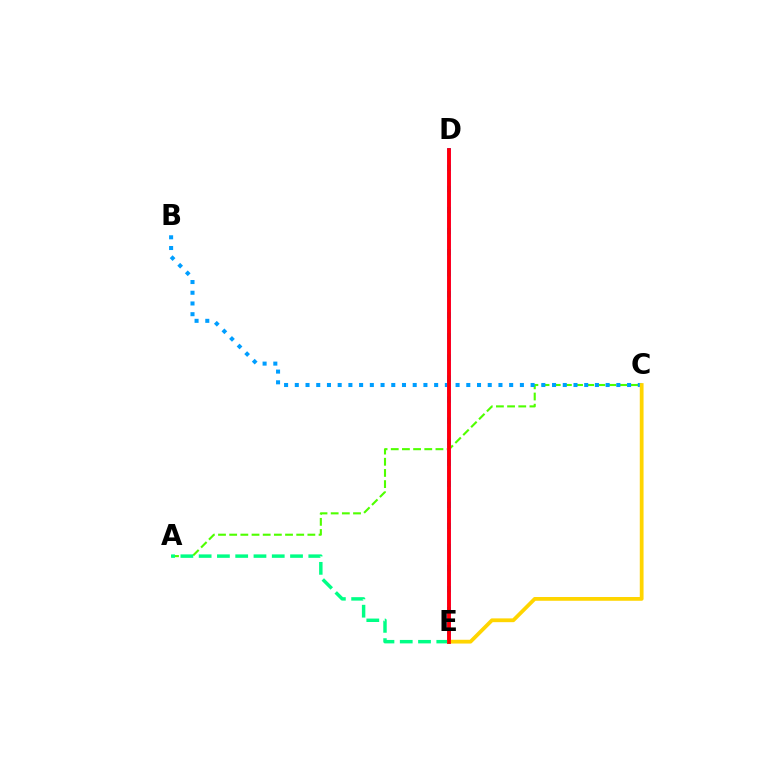{('A', 'C'): [{'color': '#4fff00', 'line_style': 'dashed', 'thickness': 1.52}], ('D', 'E'): [{'color': '#3700ff', 'line_style': 'solid', 'thickness': 2.62}, {'color': '#ff00ed', 'line_style': 'dashed', 'thickness': 2.86}, {'color': '#ff0000', 'line_style': 'solid', 'thickness': 2.66}], ('A', 'E'): [{'color': '#00ff86', 'line_style': 'dashed', 'thickness': 2.48}], ('B', 'C'): [{'color': '#009eff', 'line_style': 'dotted', 'thickness': 2.91}], ('C', 'E'): [{'color': '#ffd500', 'line_style': 'solid', 'thickness': 2.72}]}